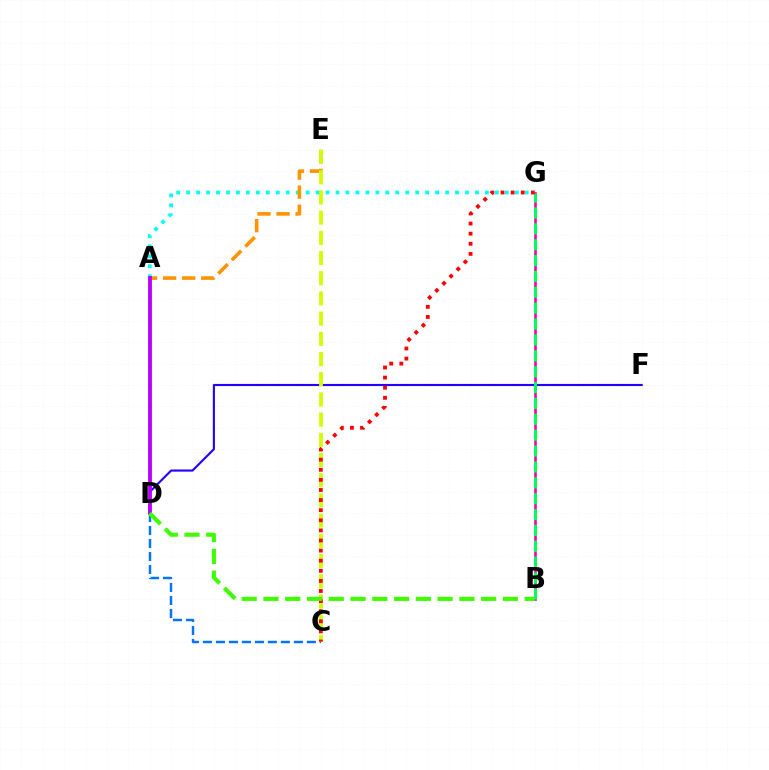{('B', 'G'): [{'color': '#ff00ac', 'line_style': 'solid', 'thickness': 1.91}, {'color': '#00ff5c', 'line_style': 'dashed', 'thickness': 2.16}], ('D', 'F'): [{'color': '#2500ff', 'line_style': 'solid', 'thickness': 1.53}], ('A', 'G'): [{'color': '#00fff6', 'line_style': 'dotted', 'thickness': 2.71}], ('A', 'E'): [{'color': '#ff9400', 'line_style': 'dashed', 'thickness': 2.59}], ('C', 'D'): [{'color': '#0074ff', 'line_style': 'dashed', 'thickness': 1.77}], ('C', 'E'): [{'color': '#d1ff00', 'line_style': 'dashed', 'thickness': 2.74}], ('C', 'G'): [{'color': '#ff0000', 'line_style': 'dotted', 'thickness': 2.74}], ('A', 'D'): [{'color': '#b900ff', 'line_style': 'solid', 'thickness': 2.75}], ('B', 'D'): [{'color': '#3dff00', 'line_style': 'dashed', 'thickness': 2.96}]}